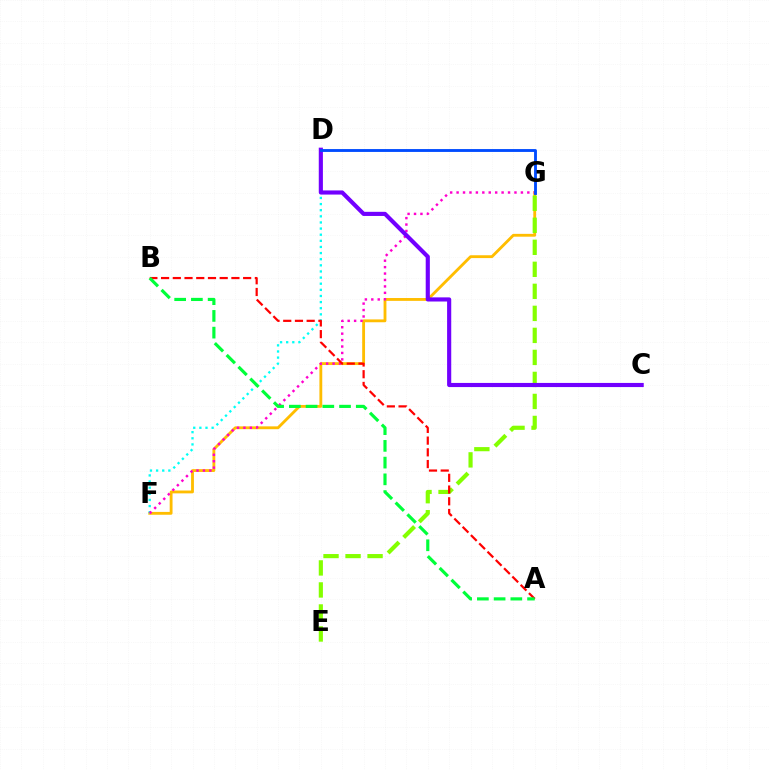{('F', 'G'): [{'color': '#ffbd00', 'line_style': 'solid', 'thickness': 2.04}, {'color': '#ff00cf', 'line_style': 'dotted', 'thickness': 1.75}], ('D', 'F'): [{'color': '#00fff6', 'line_style': 'dotted', 'thickness': 1.66}], ('E', 'G'): [{'color': '#84ff00', 'line_style': 'dashed', 'thickness': 2.99}], ('A', 'B'): [{'color': '#ff0000', 'line_style': 'dashed', 'thickness': 1.59}, {'color': '#00ff39', 'line_style': 'dashed', 'thickness': 2.27}], ('C', 'D'): [{'color': '#7200ff', 'line_style': 'solid', 'thickness': 2.98}], ('D', 'G'): [{'color': '#004bff', 'line_style': 'solid', 'thickness': 2.06}]}